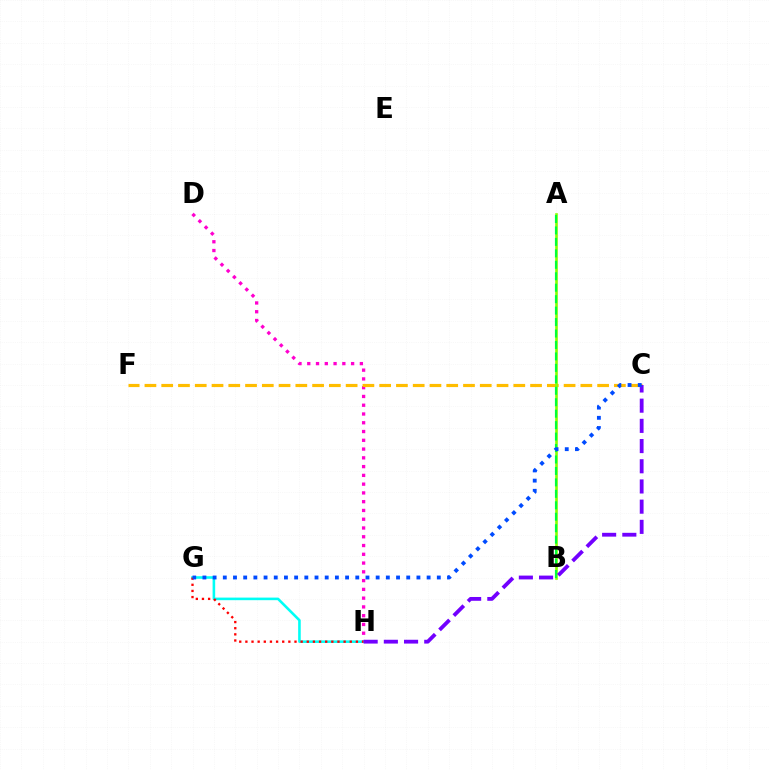{('D', 'H'): [{'color': '#ff00cf', 'line_style': 'dotted', 'thickness': 2.38}], ('C', 'F'): [{'color': '#ffbd00', 'line_style': 'dashed', 'thickness': 2.28}], ('A', 'B'): [{'color': '#84ff00', 'line_style': 'solid', 'thickness': 1.89}, {'color': '#00ff39', 'line_style': 'dashed', 'thickness': 1.56}], ('G', 'H'): [{'color': '#00fff6', 'line_style': 'solid', 'thickness': 1.87}, {'color': '#ff0000', 'line_style': 'dotted', 'thickness': 1.67}], ('C', 'H'): [{'color': '#7200ff', 'line_style': 'dashed', 'thickness': 2.74}], ('C', 'G'): [{'color': '#004bff', 'line_style': 'dotted', 'thickness': 2.77}]}